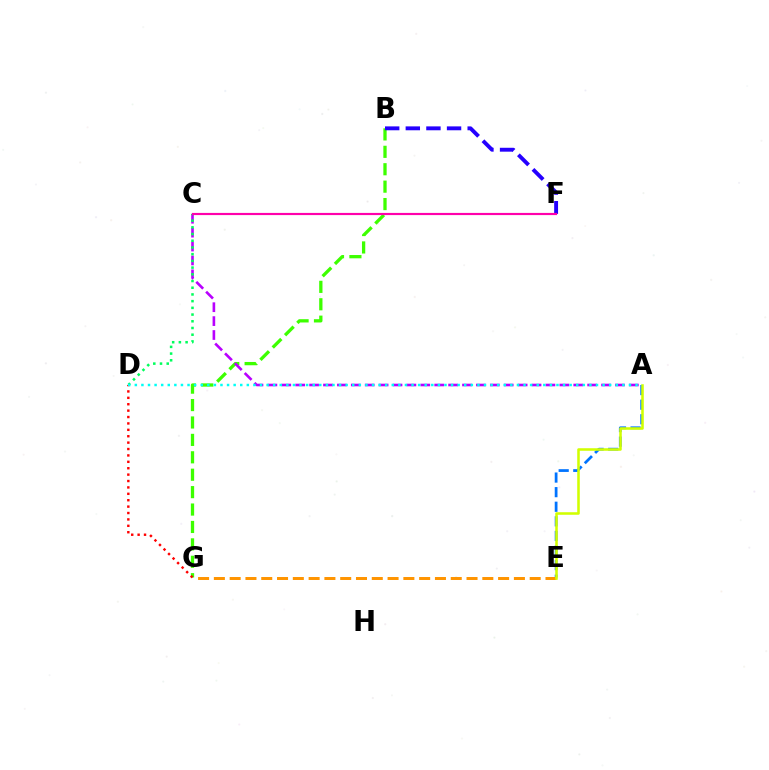{('B', 'G'): [{'color': '#3dff00', 'line_style': 'dashed', 'thickness': 2.37}], ('B', 'F'): [{'color': '#2500ff', 'line_style': 'dashed', 'thickness': 2.8}], ('A', 'E'): [{'color': '#0074ff', 'line_style': 'dashed', 'thickness': 1.98}, {'color': '#d1ff00', 'line_style': 'solid', 'thickness': 1.84}], ('A', 'C'): [{'color': '#b900ff', 'line_style': 'dashed', 'thickness': 1.89}], ('E', 'G'): [{'color': '#ff9400', 'line_style': 'dashed', 'thickness': 2.15}], ('D', 'G'): [{'color': '#ff0000', 'line_style': 'dotted', 'thickness': 1.74}], ('C', 'D'): [{'color': '#00ff5c', 'line_style': 'dotted', 'thickness': 1.82}], ('A', 'D'): [{'color': '#00fff6', 'line_style': 'dotted', 'thickness': 1.79}], ('C', 'F'): [{'color': '#ff00ac', 'line_style': 'solid', 'thickness': 1.56}]}